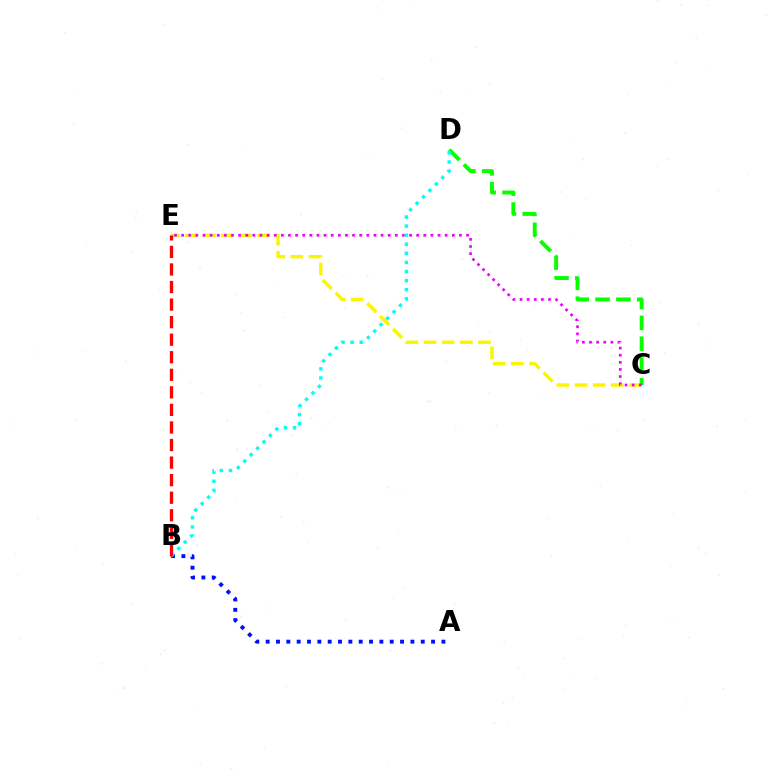{('C', 'E'): [{'color': '#fcf500', 'line_style': 'dashed', 'thickness': 2.46}, {'color': '#ee00ff', 'line_style': 'dotted', 'thickness': 1.94}], ('C', 'D'): [{'color': '#08ff00', 'line_style': 'dashed', 'thickness': 2.83}], ('A', 'B'): [{'color': '#0010ff', 'line_style': 'dotted', 'thickness': 2.81}], ('B', 'D'): [{'color': '#00fff6', 'line_style': 'dotted', 'thickness': 2.47}], ('B', 'E'): [{'color': '#ff0000', 'line_style': 'dashed', 'thickness': 2.39}]}